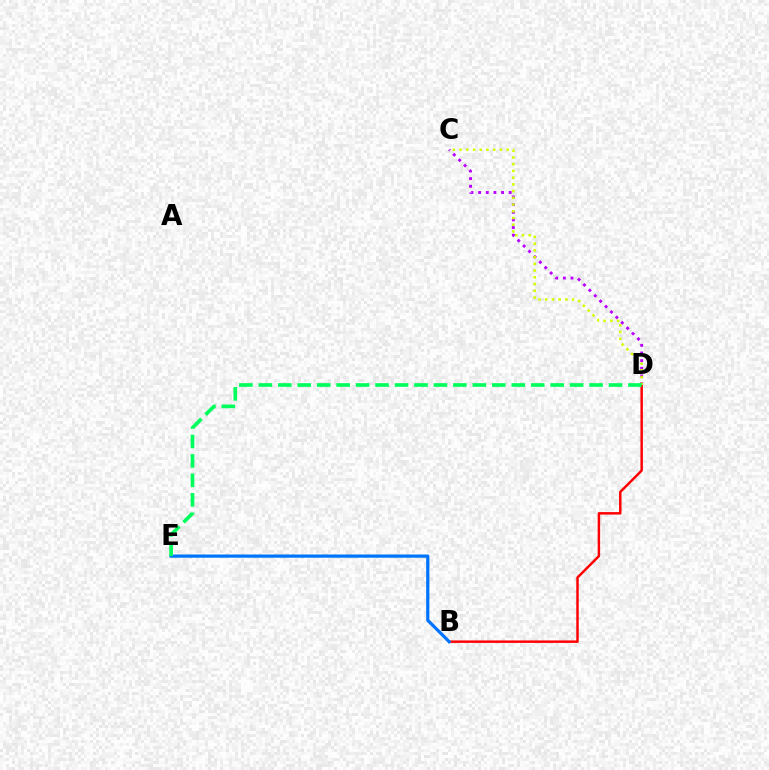{('B', 'D'): [{'color': '#ff0000', 'line_style': 'solid', 'thickness': 1.78}], ('C', 'D'): [{'color': '#b900ff', 'line_style': 'dotted', 'thickness': 2.08}, {'color': '#d1ff00', 'line_style': 'dotted', 'thickness': 1.83}], ('B', 'E'): [{'color': '#0074ff', 'line_style': 'solid', 'thickness': 2.31}], ('D', 'E'): [{'color': '#00ff5c', 'line_style': 'dashed', 'thickness': 2.64}]}